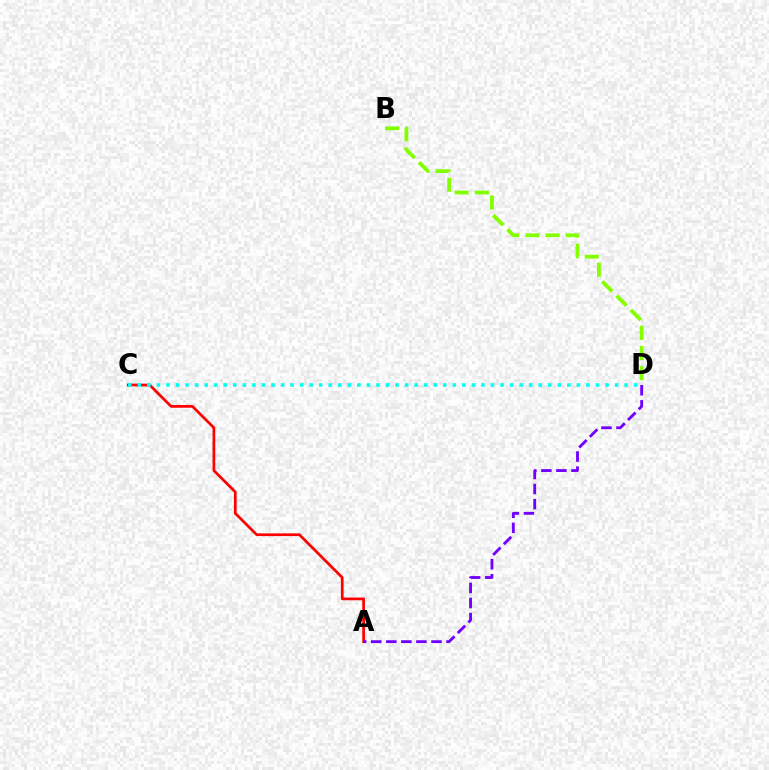{('B', 'D'): [{'color': '#84ff00', 'line_style': 'dashed', 'thickness': 2.74}], ('A', 'C'): [{'color': '#ff0000', 'line_style': 'solid', 'thickness': 1.95}], ('C', 'D'): [{'color': '#00fff6', 'line_style': 'dotted', 'thickness': 2.59}], ('A', 'D'): [{'color': '#7200ff', 'line_style': 'dashed', 'thickness': 2.05}]}